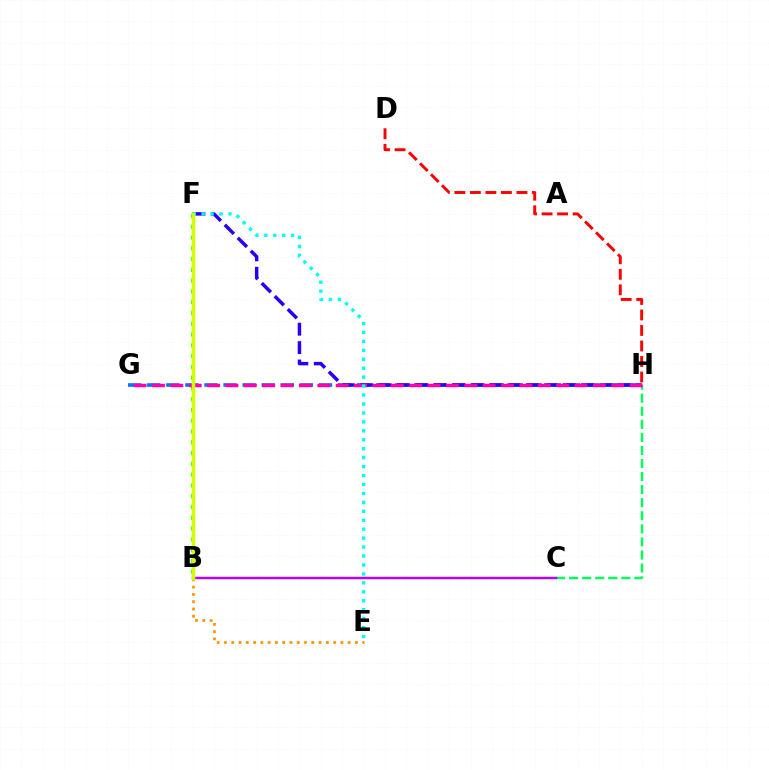{('G', 'H'): [{'color': '#0074ff', 'line_style': 'dashed', 'thickness': 2.59}, {'color': '#ff00ac', 'line_style': 'dashed', 'thickness': 2.5}], ('C', 'H'): [{'color': '#00ff5c', 'line_style': 'dashed', 'thickness': 1.77}], ('B', 'C'): [{'color': '#b900ff', 'line_style': 'solid', 'thickness': 1.79}], ('B', 'F'): [{'color': '#3dff00', 'line_style': 'dotted', 'thickness': 2.93}, {'color': '#d1ff00', 'line_style': 'solid', 'thickness': 2.5}], ('F', 'H'): [{'color': '#2500ff', 'line_style': 'dashed', 'thickness': 2.5}], ('D', 'H'): [{'color': '#ff0000', 'line_style': 'dashed', 'thickness': 2.11}], ('E', 'F'): [{'color': '#00fff6', 'line_style': 'dotted', 'thickness': 2.43}], ('B', 'E'): [{'color': '#ff9400', 'line_style': 'dotted', 'thickness': 1.98}]}